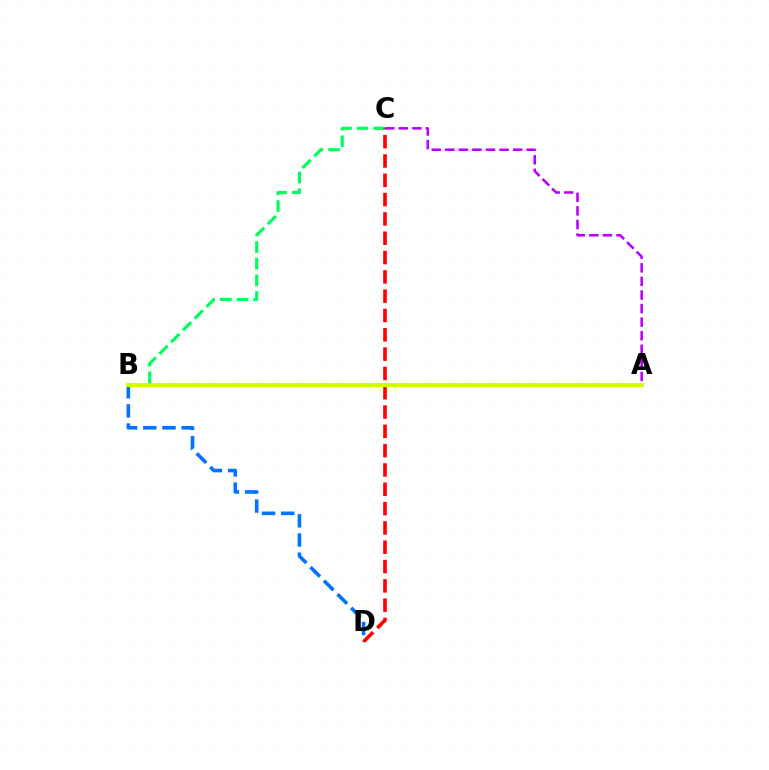{('B', 'D'): [{'color': '#0074ff', 'line_style': 'dashed', 'thickness': 2.61}], ('B', 'C'): [{'color': '#00ff5c', 'line_style': 'dashed', 'thickness': 2.26}], ('C', 'D'): [{'color': '#ff0000', 'line_style': 'dashed', 'thickness': 2.62}], ('A', 'C'): [{'color': '#b900ff', 'line_style': 'dashed', 'thickness': 1.84}], ('A', 'B'): [{'color': '#d1ff00', 'line_style': 'solid', 'thickness': 2.94}]}